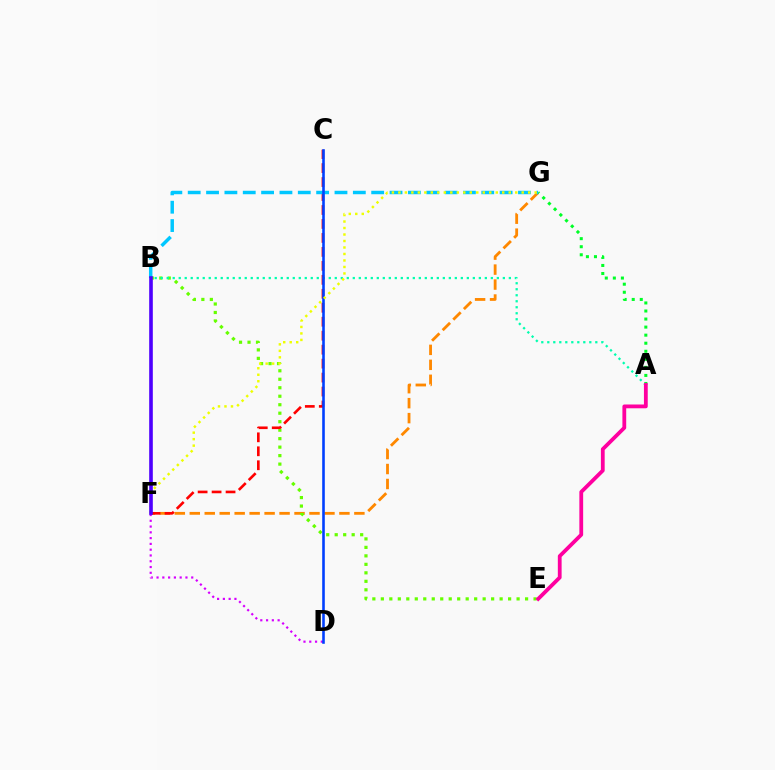{('F', 'G'): [{'color': '#ff8800', 'line_style': 'dashed', 'thickness': 2.03}, {'color': '#eeff00', 'line_style': 'dotted', 'thickness': 1.76}], ('A', 'G'): [{'color': '#00ff27', 'line_style': 'dotted', 'thickness': 2.19}], ('B', 'E'): [{'color': '#66ff00', 'line_style': 'dotted', 'thickness': 2.31}], ('C', 'F'): [{'color': '#ff0000', 'line_style': 'dashed', 'thickness': 1.9}], ('B', 'G'): [{'color': '#00c7ff', 'line_style': 'dashed', 'thickness': 2.49}], ('A', 'B'): [{'color': '#00ffaf', 'line_style': 'dotted', 'thickness': 1.63}], ('A', 'E'): [{'color': '#ff00a0', 'line_style': 'solid', 'thickness': 2.73}], ('D', 'F'): [{'color': '#d600ff', 'line_style': 'dotted', 'thickness': 1.57}], ('C', 'D'): [{'color': '#003fff', 'line_style': 'solid', 'thickness': 1.87}], ('B', 'F'): [{'color': '#4f00ff', 'line_style': 'solid', 'thickness': 2.61}]}